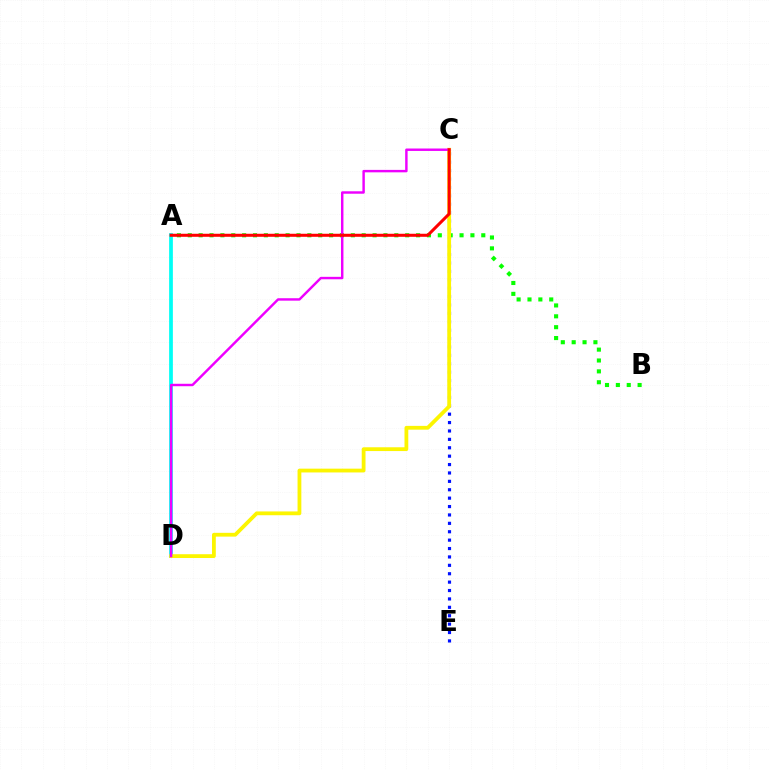{('C', 'E'): [{'color': '#0010ff', 'line_style': 'dotted', 'thickness': 2.28}], ('A', 'D'): [{'color': '#00fff6', 'line_style': 'solid', 'thickness': 2.69}], ('A', 'B'): [{'color': '#08ff00', 'line_style': 'dotted', 'thickness': 2.95}], ('C', 'D'): [{'color': '#fcf500', 'line_style': 'solid', 'thickness': 2.73}, {'color': '#ee00ff', 'line_style': 'solid', 'thickness': 1.76}], ('A', 'C'): [{'color': '#ff0000', 'line_style': 'solid', 'thickness': 2.19}]}